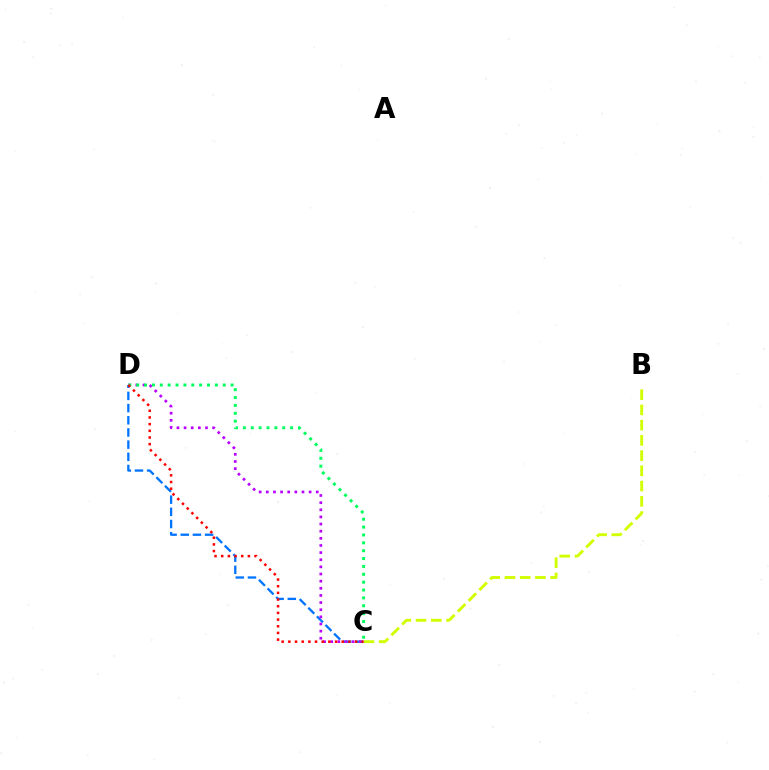{('C', 'D'): [{'color': '#0074ff', 'line_style': 'dashed', 'thickness': 1.65}, {'color': '#b900ff', 'line_style': 'dotted', 'thickness': 1.94}, {'color': '#00ff5c', 'line_style': 'dotted', 'thickness': 2.14}, {'color': '#ff0000', 'line_style': 'dotted', 'thickness': 1.81}], ('B', 'C'): [{'color': '#d1ff00', 'line_style': 'dashed', 'thickness': 2.07}]}